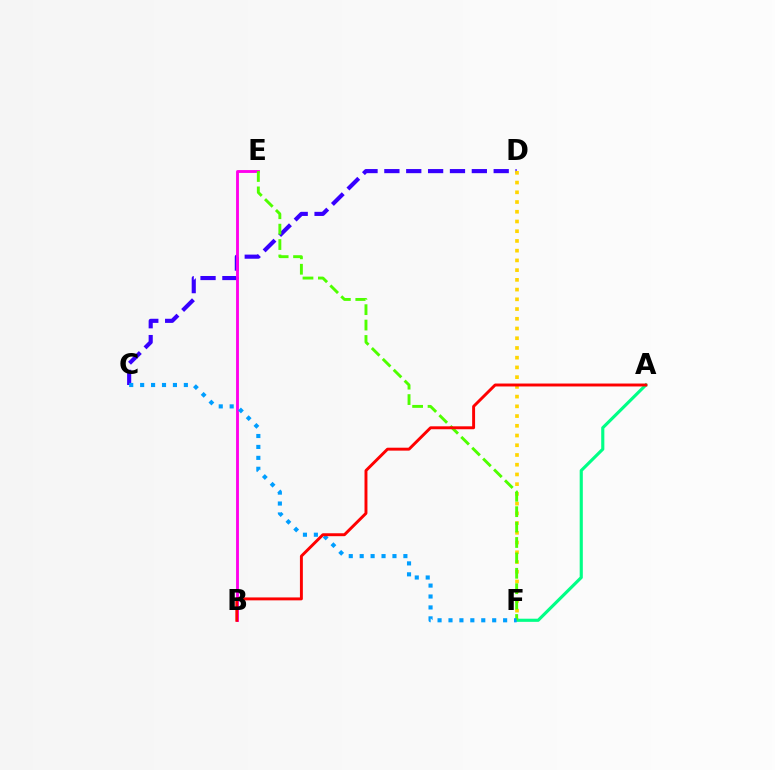{('C', 'D'): [{'color': '#3700ff', 'line_style': 'dashed', 'thickness': 2.97}], ('B', 'E'): [{'color': '#ff00ed', 'line_style': 'solid', 'thickness': 2.06}], ('D', 'F'): [{'color': '#ffd500', 'line_style': 'dotted', 'thickness': 2.64}], ('A', 'F'): [{'color': '#00ff86', 'line_style': 'solid', 'thickness': 2.26}], ('E', 'F'): [{'color': '#4fff00', 'line_style': 'dashed', 'thickness': 2.09}], ('C', 'F'): [{'color': '#009eff', 'line_style': 'dotted', 'thickness': 2.97}], ('A', 'B'): [{'color': '#ff0000', 'line_style': 'solid', 'thickness': 2.11}]}